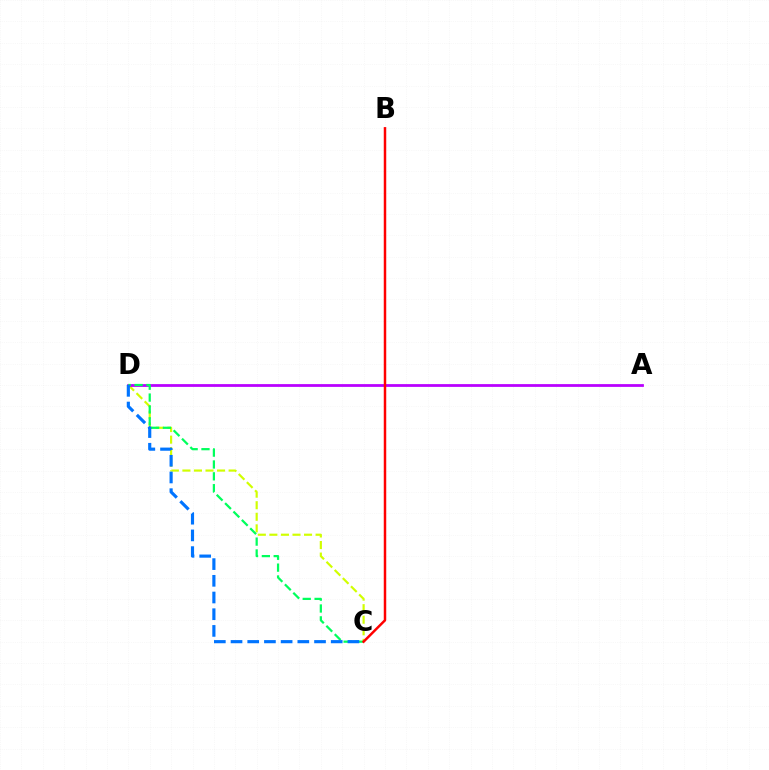{('C', 'D'): [{'color': '#d1ff00', 'line_style': 'dashed', 'thickness': 1.57}, {'color': '#00ff5c', 'line_style': 'dashed', 'thickness': 1.61}, {'color': '#0074ff', 'line_style': 'dashed', 'thickness': 2.27}], ('A', 'D'): [{'color': '#b900ff', 'line_style': 'solid', 'thickness': 2.0}], ('B', 'C'): [{'color': '#ff0000', 'line_style': 'solid', 'thickness': 1.78}]}